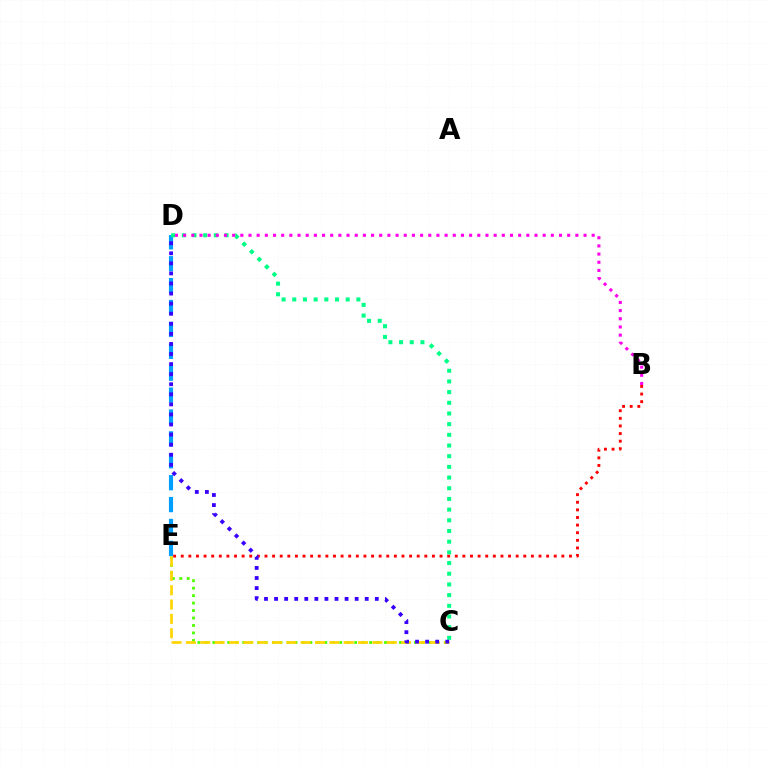{('D', 'E'): [{'color': '#009eff', 'line_style': 'dashed', 'thickness': 2.97}], ('B', 'E'): [{'color': '#ff0000', 'line_style': 'dotted', 'thickness': 2.07}], ('C', 'D'): [{'color': '#00ff86', 'line_style': 'dotted', 'thickness': 2.9}, {'color': '#3700ff', 'line_style': 'dotted', 'thickness': 2.74}], ('B', 'D'): [{'color': '#ff00ed', 'line_style': 'dotted', 'thickness': 2.22}], ('C', 'E'): [{'color': '#4fff00', 'line_style': 'dotted', 'thickness': 2.03}, {'color': '#ffd500', 'line_style': 'dashed', 'thickness': 1.95}]}